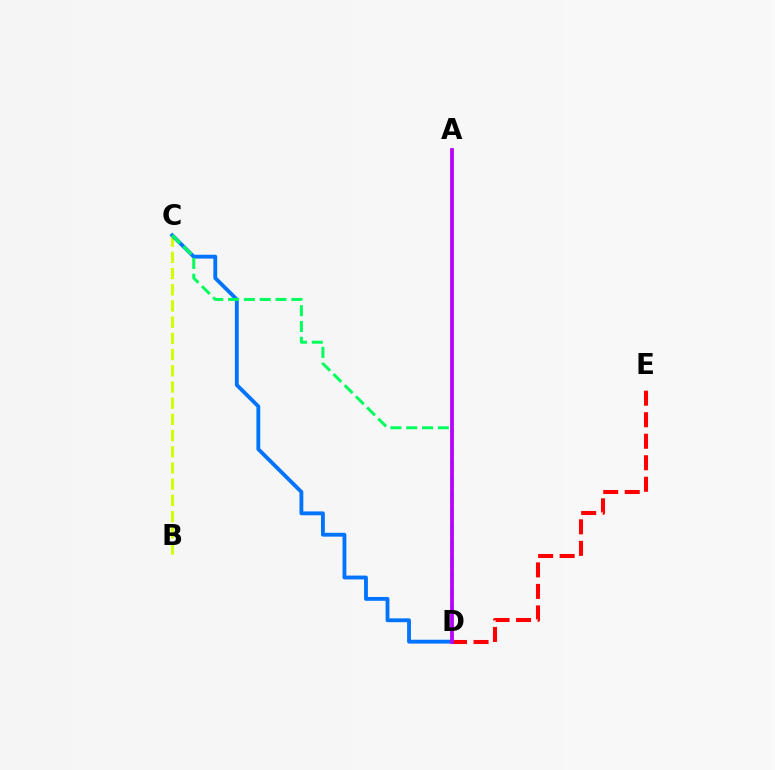{('B', 'C'): [{'color': '#d1ff00', 'line_style': 'dashed', 'thickness': 2.2}], ('D', 'E'): [{'color': '#ff0000', 'line_style': 'dashed', 'thickness': 2.92}], ('C', 'D'): [{'color': '#0074ff', 'line_style': 'solid', 'thickness': 2.77}, {'color': '#00ff5c', 'line_style': 'dashed', 'thickness': 2.15}], ('A', 'D'): [{'color': '#b900ff', 'line_style': 'solid', 'thickness': 2.71}]}